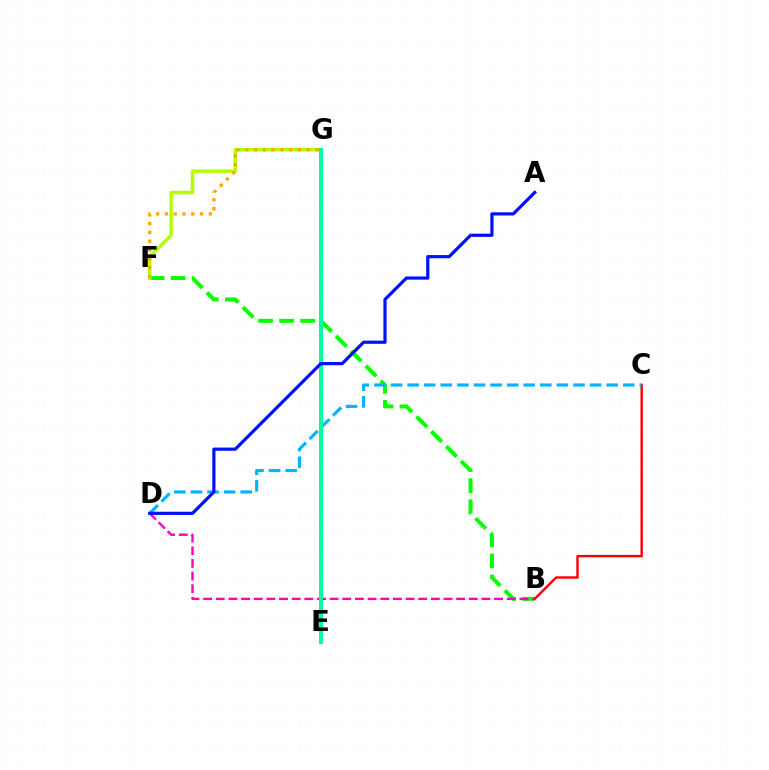{('B', 'F'): [{'color': '#08ff00', 'line_style': 'dashed', 'thickness': 2.86}], ('B', 'D'): [{'color': '#ff00bd', 'line_style': 'dashed', 'thickness': 1.72}], ('F', 'G'): [{'color': '#b3ff00', 'line_style': 'solid', 'thickness': 2.51}, {'color': '#ffa500', 'line_style': 'dotted', 'thickness': 2.39}], ('E', 'G'): [{'color': '#9b00ff', 'line_style': 'solid', 'thickness': 2.74}, {'color': '#00ff9d', 'line_style': 'solid', 'thickness': 2.83}], ('B', 'C'): [{'color': '#ff0000', 'line_style': 'solid', 'thickness': 1.74}], ('C', 'D'): [{'color': '#00b5ff', 'line_style': 'dashed', 'thickness': 2.25}], ('A', 'D'): [{'color': '#0010ff', 'line_style': 'solid', 'thickness': 2.31}]}